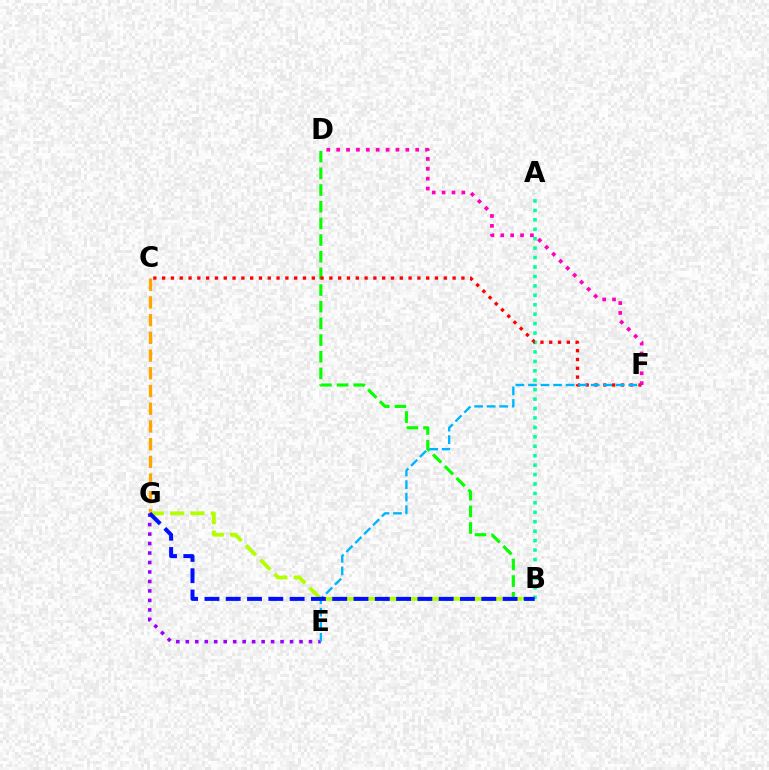{('C', 'G'): [{'color': '#ffa500', 'line_style': 'dashed', 'thickness': 2.41}], ('E', 'G'): [{'color': '#9b00ff', 'line_style': 'dotted', 'thickness': 2.57}], ('B', 'D'): [{'color': '#08ff00', 'line_style': 'dashed', 'thickness': 2.26}], ('A', 'B'): [{'color': '#00ff9d', 'line_style': 'dotted', 'thickness': 2.56}], ('C', 'F'): [{'color': '#ff0000', 'line_style': 'dotted', 'thickness': 2.39}], ('E', 'F'): [{'color': '#00b5ff', 'line_style': 'dashed', 'thickness': 1.7}], ('B', 'G'): [{'color': '#b3ff00', 'line_style': 'dashed', 'thickness': 2.76}, {'color': '#0010ff', 'line_style': 'dashed', 'thickness': 2.89}], ('D', 'F'): [{'color': '#ff00bd', 'line_style': 'dotted', 'thickness': 2.68}]}